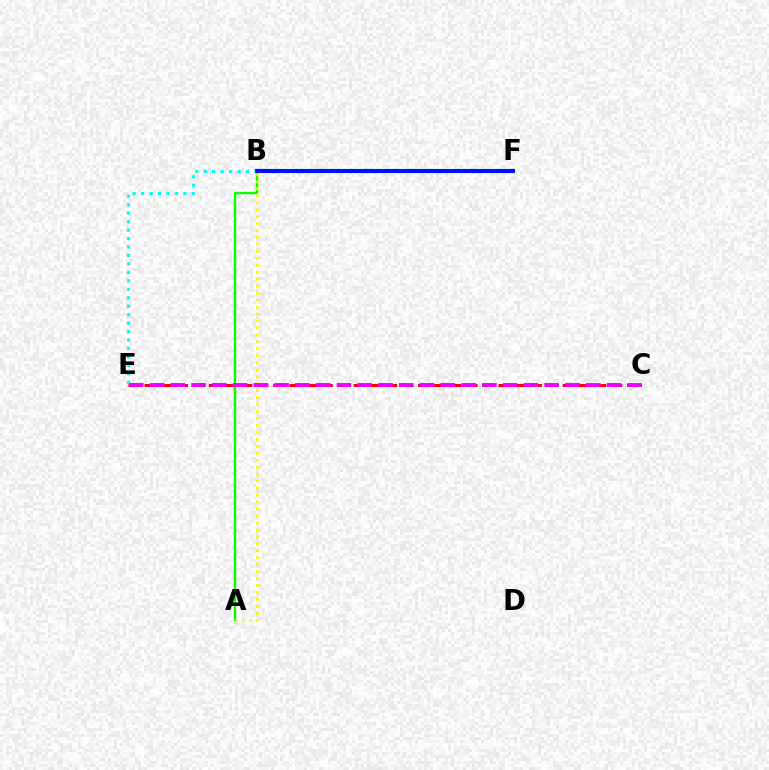{('A', 'B'): [{'color': '#08ff00', 'line_style': 'solid', 'thickness': 1.73}, {'color': '#fcf500', 'line_style': 'dotted', 'thickness': 1.89}], ('C', 'E'): [{'color': '#ff0000', 'line_style': 'dashed', 'thickness': 2.19}, {'color': '#ee00ff', 'line_style': 'dashed', 'thickness': 2.82}], ('B', 'E'): [{'color': '#00fff6', 'line_style': 'dotted', 'thickness': 2.3}], ('B', 'F'): [{'color': '#0010ff', 'line_style': 'solid', 'thickness': 2.94}]}